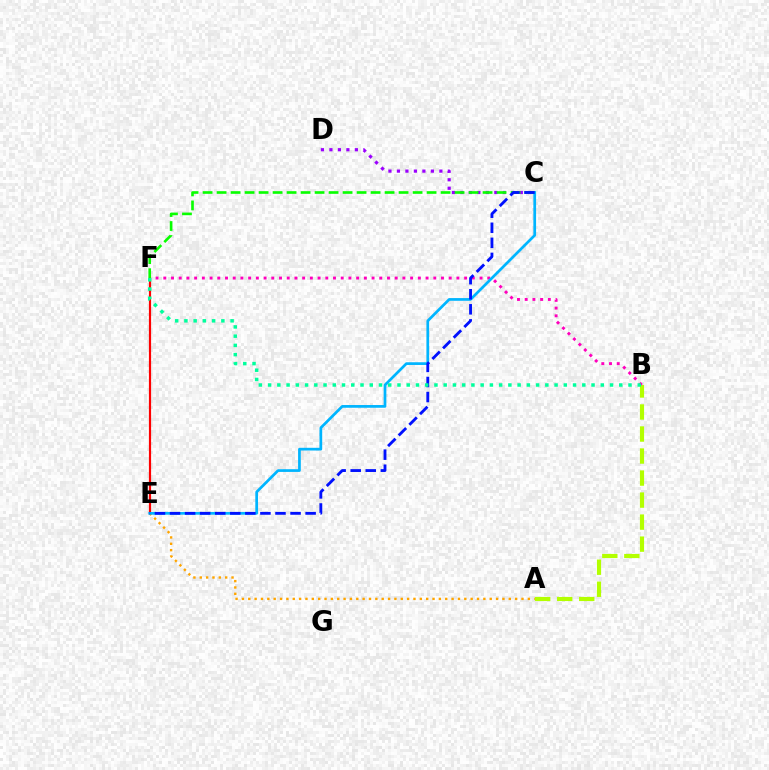{('E', 'F'): [{'color': '#ff0000', 'line_style': 'solid', 'thickness': 1.57}], ('C', 'D'): [{'color': '#9b00ff', 'line_style': 'dotted', 'thickness': 2.31}], ('A', 'B'): [{'color': '#b3ff00', 'line_style': 'dashed', 'thickness': 2.99}], ('B', 'F'): [{'color': '#ff00bd', 'line_style': 'dotted', 'thickness': 2.1}, {'color': '#00ff9d', 'line_style': 'dotted', 'thickness': 2.51}], ('A', 'E'): [{'color': '#ffa500', 'line_style': 'dotted', 'thickness': 1.73}], ('C', 'F'): [{'color': '#08ff00', 'line_style': 'dashed', 'thickness': 1.9}], ('C', 'E'): [{'color': '#00b5ff', 'line_style': 'solid', 'thickness': 1.96}, {'color': '#0010ff', 'line_style': 'dashed', 'thickness': 2.05}]}